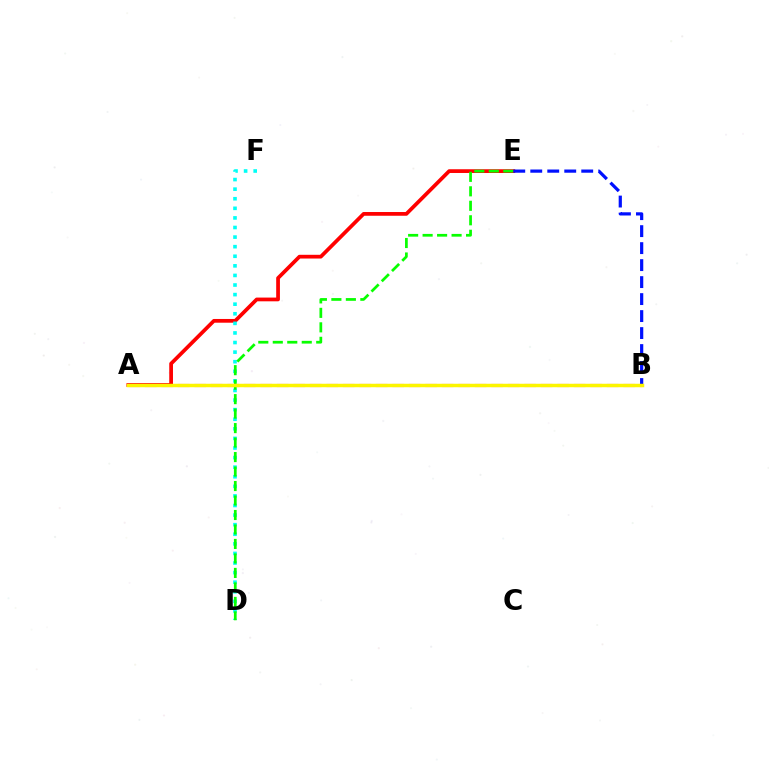{('A', 'B'): [{'color': '#ee00ff', 'line_style': 'dashed', 'thickness': 2.24}, {'color': '#fcf500', 'line_style': 'solid', 'thickness': 2.5}], ('A', 'E'): [{'color': '#ff0000', 'line_style': 'solid', 'thickness': 2.69}], ('D', 'F'): [{'color': '#00fff6', 'line_style': 'dotted', 'thickness': 2.6}], ('D', 'E'): [{'color': '#08ff00', 'line_style': 'dashed', 'thickness': 1.97}], ('B', 'E'): [{'color': '#0010ff', 'line_style': 'dashed', 'thickness': 2.31}]}